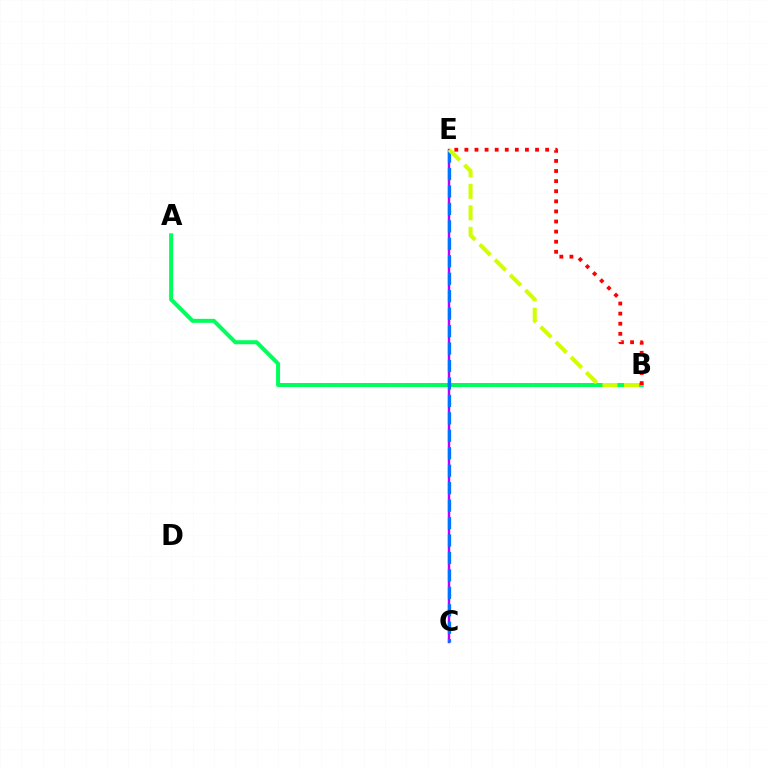{('A', 'B'): [{'color': '#00ff5c', 'line_style': 'solid', 'thickness': 2.88}], ('C', 'E'): [{'color': '#b900ff', 'line_style': 'solid', 'thickness': 1.77}, {'color': '#0074ff', 'line_style': 'dashed', 'thickness': 2.37}], ('B', 'E'): [{'color': '#ff0000', 'line_style': 'dotted', 'thickness': 2.74}, {'color': '#d1ff00', 'line_style': 'dashed', 'thickness': 2.92}]}